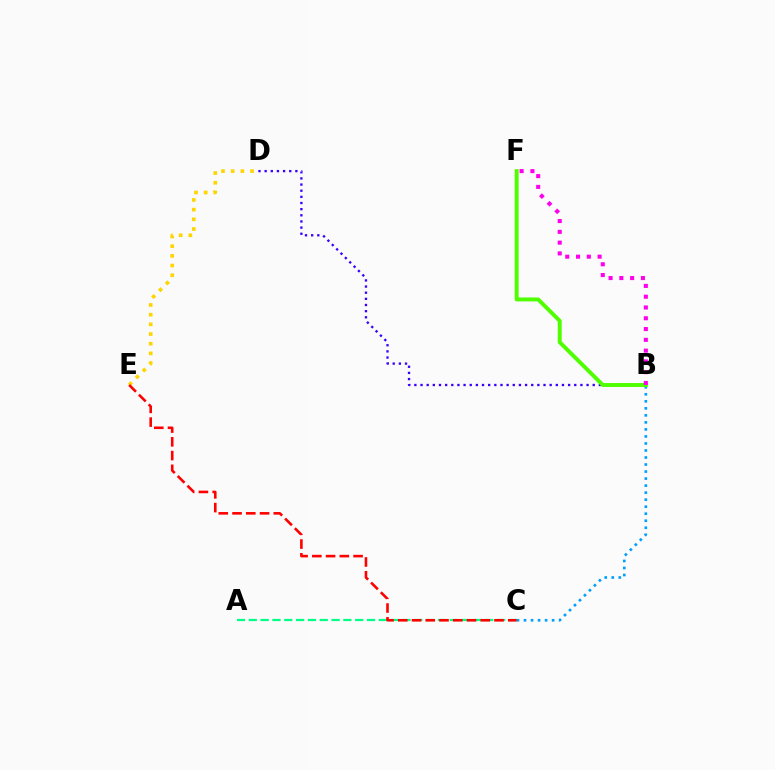{('B', 'D'): [{'color': '#3700ff', 'line_style': 'dotted', 'thickness': 1.67}], ('B', 'C'): [{'color': '#009eff', 'line_style': 'dotted', 'thickness': 1.91}], ('D', 'E'): [{'color': '#ffd500', 'line_style': 'dotted', 'thickness': 2.63}], ('A', 'C'): [{'color': '#00ff86', 'line_style': 'dashed', 'thickness': 1.61}], ('C', 'E'): [{'color': '#ff0000', 'line_style': 'dashed', 'thickness': 1.87}], ('B', 'F'): [{'color': '#4fff00', 'line_style': 'solid', 'thickness': 2.84}, {'color': '#ff00ed', 'line_style': 'dotted', 'thickness': 2.93}]}